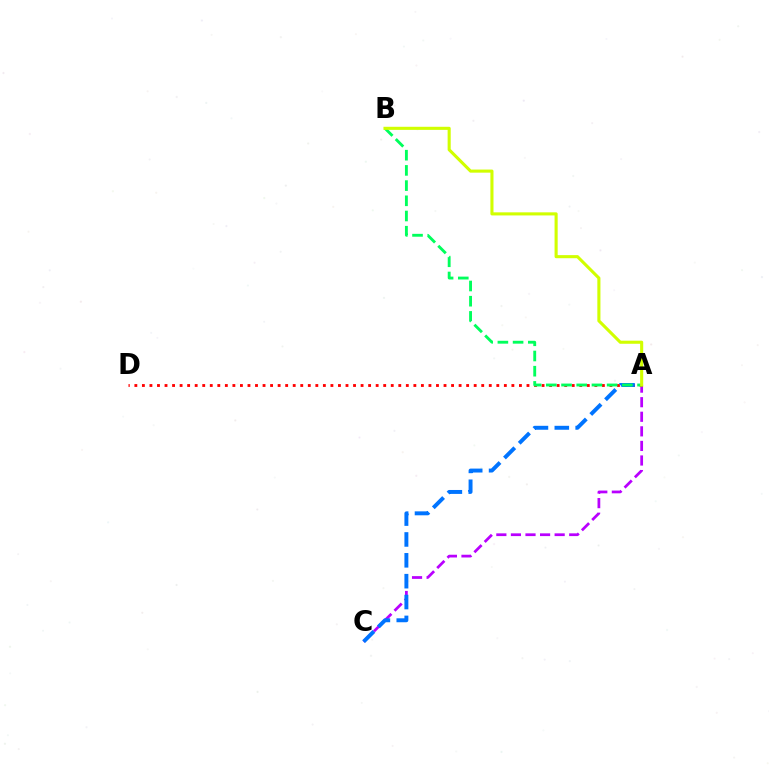{('A', 'C'): [{'color': '#b900ff', 'line_style': 'dashed', 'thickness': 1.98}, {'color': '#0074ff', 'line_style': 'dashed', 'thickness': 2.83}], ('A', 'D'): [{'color': '#ff0000', 'line_style': 'dotted', 'thickness': 2.05}], ('A', 'B'): [{'color': '#00ff5c', 'line_style': 'dashed', 'thickness': 2.07}, {'color': '#d1ff00', 'line_style': 'solid', 'thickness': 2.23}]}